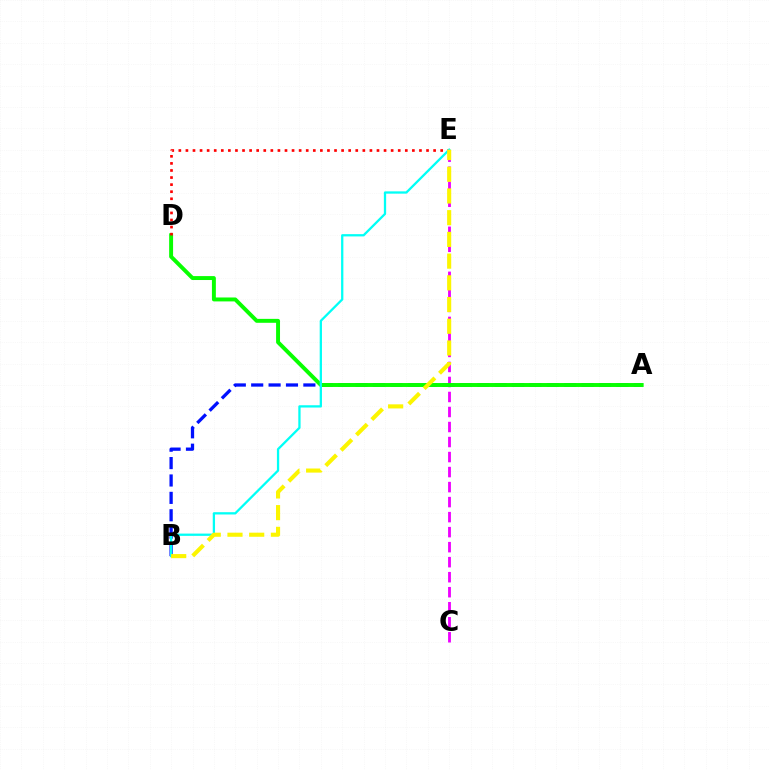{('C', 'E'): [{'color': '#ee00ff', 'line_style': 'dashed', 'thickness': 2.04}], ('A', 'B'): [{'color': '#0010ff', 'line_style': 'dashed', 'thickness': 2.36}], ('A', 'D'): [{'color': '#08ff00', 'line_style': 'solid', 'thickness': 2.83}], ('D', 'E'): [{'color': '#ff0000', 'line_style': 'dotted', 'thickness': 1.92}], ('B', 'E'): [{'color': '#00fff6', 'line_style': 'solid', 'thickness': 1.64}, {'color': '#fcf500', 'line_style': 'dashed', 'thickness': 2.95}]}